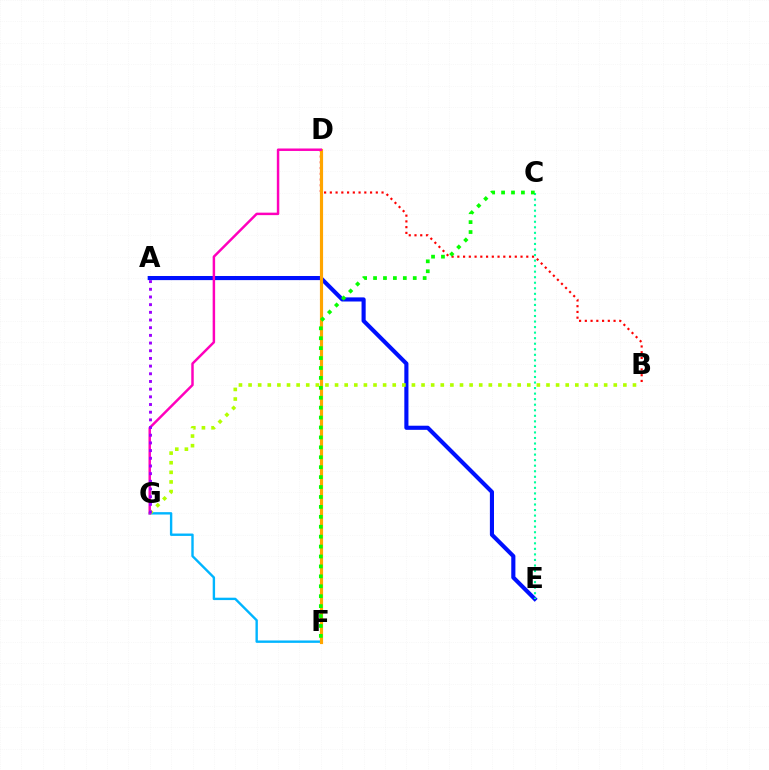{('B', 'D'): [{'color': '#ff0000', 'line_style': 'dotted', 'thickness': 1.56}], ('F', 'G'): [{'color': '#00b5ff', 'line_style': 'solid', 'thickness': 1.72}], ('A', 'E'): [{'color': '#0010ff', 'line_style': 'solid', 'thickness': 2.97}], ('C', 'E'): [{'color': '#00ff9d', 'line_style': 'dotted', 'thickness': 1.51}], ('B', 'G'): [{'color': '#b3ff00', 'line_style': 'dotted', 'thickness': 2.61}], ('D', 'F'): [{'color': '#ffa500', 'line_style': 'solid', 'thickness': 2.28}], ('D', 'G'): [{'color': '#ff00bd', 'line_style': 'solid', 'thickness': 1.78}], ('A', 'G'): [{'color': '#9b00ff', 'line_style': 'dotted', 'thickness': 2.09}], ('C', 'F'): [{'color': '#08ff00', 'line_style': 'dotted', 'thickness': 2.7}]}